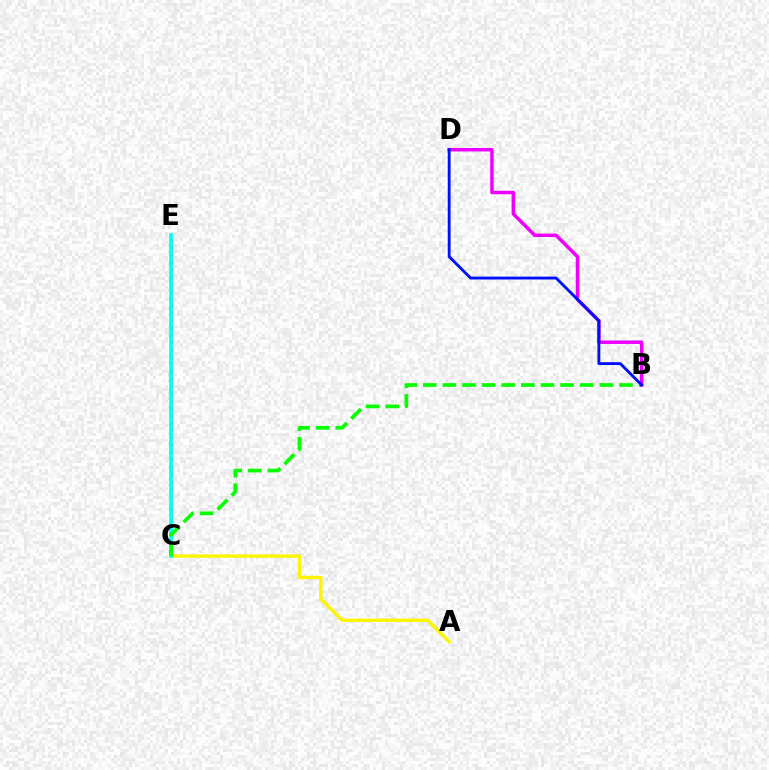{('C', 'E'): [{'color': '#ff0000', 'line_style': 'dotted', 'thickness': 1.99}, {'color': '#00fff6', 'line_style': 'solid', 'thickness': 2.67}], ('A', 'C'): [{'color': '#fcf500', 'line_style': 'solid', 'thickness': 2.44}], ('B', 'C'): [{'color': '#08ff00', 'line_style': 'dashed', 'thickness': 2.67}], ('B', 'D'): [{'color': '#ee00ff', 'line_style': 'solid', 'thickness': 2.49}, {'color': '#0010ff', 'line_style': 'solid', 'thickness': 2.06}]}